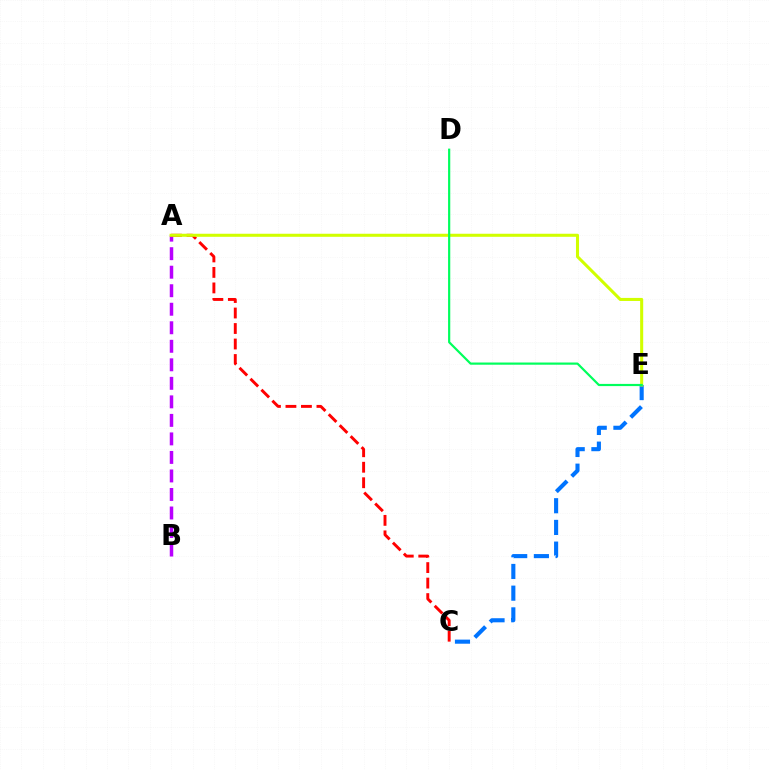{('A', 'B'): [{'color': '#b900ff', 'line_style': 'dashed', 'thickness': 2.52}], ('A', 'C'): [{'color': '#ff0000', 'line_style': 'dashed', 'thickness': 2.11}], ('C', 'E'): [{'color': '#0074ff', 'line_style': 'dashed', 'thickness': 2.95}], ('A', 'E'): [{'color': '#d1ff00', 'line_style': 'solid', 'thickness': 2.2}], ('D', 'E'): [{'color': '#00ff5c', 'line_style': 'solid', 'thickness': 1.58}]}